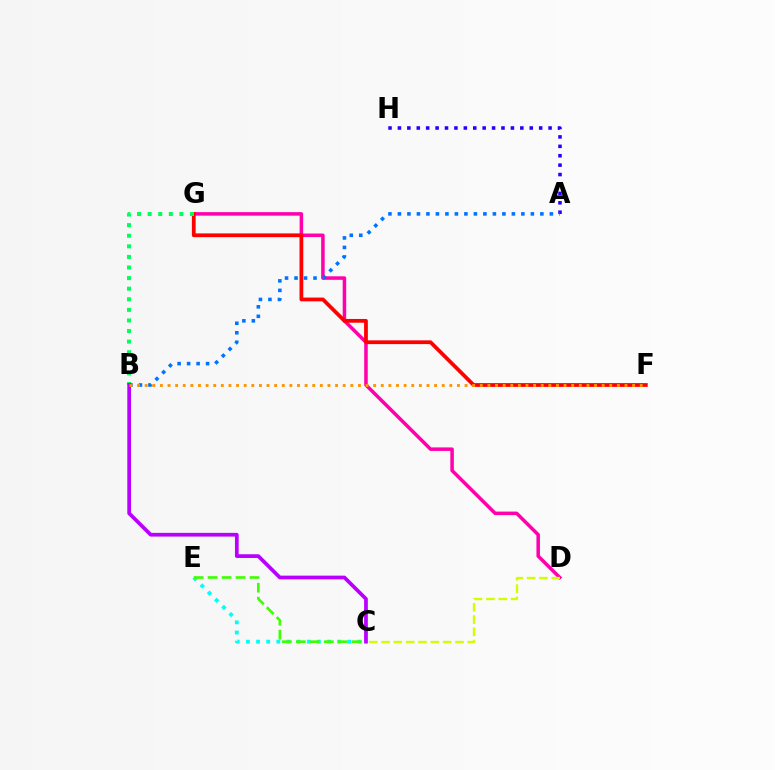{('D', 'G'): [{'color': '#ff00ac', 'line_style': 'solid', 'thickness': 2.53}], ('C', 'D'): [{'color': '#d1ff00', 'line_style': 'dashed', 'thickness': 1.67}], ('F', 'G'): [{'color': '#ff0000', 'line_style': 'solid', 'thickness': 2.71}], ('B', 'G'): [{'color': '#00ff5c', 'line_style': 'dotted', 'thickness': 2.88}], ('A', 'H'): [{'color': '#2500ff', 'line_style': 'dotted', 'thickness': 2.56}], ('A', 'B'): [{'color': '#0074ff', 'line_style': 'dotted', 'thickness': 2.58}], ('B', 'C'): [{'color': '#b900ff', 'line_style': 'solid', 'thickness': 2.68}], ('C', 'E'): [{'color': '#00fff6', 'line_style': 'dotted', 'thickness': 2.76}, {'color': '#3dff00', 'line_style': 'dashed', 'thickness': 1.9}], ('B', 'F'): [{'color': '#ff9400', 'line_style': 'dotted', 'thickness': 2.07}]}